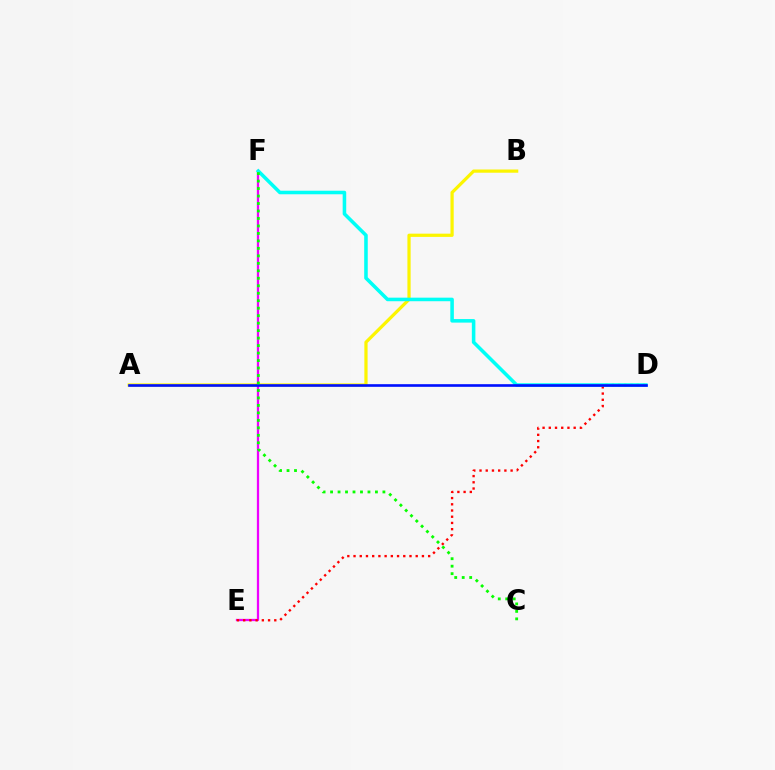{('A', 'B'): [{'color': '#fcf500', 'line_style': 'solid', 'thickness': 2.32}], ('E', 'F'): [{'color': '#ee00ff', 'line_style': 'solid', 'thickness': 1.64}], ('D', 'E'): [{'color': '#ff0000', 'line_style': 'dotted', 'thickness': 1.69}], ('D', 'F'): [{'color': '#00fff6', 'line_style': 'solid', 'thickness': 2.56}], ('A', 'D'): [{'color': '#0010ff', 'line_style': 'solid', 'thickness': 1.9}], ('C', 'F'): [{'color': '#08ff00', 'line_style': 'dotted', 'thickness': 2.03}]}